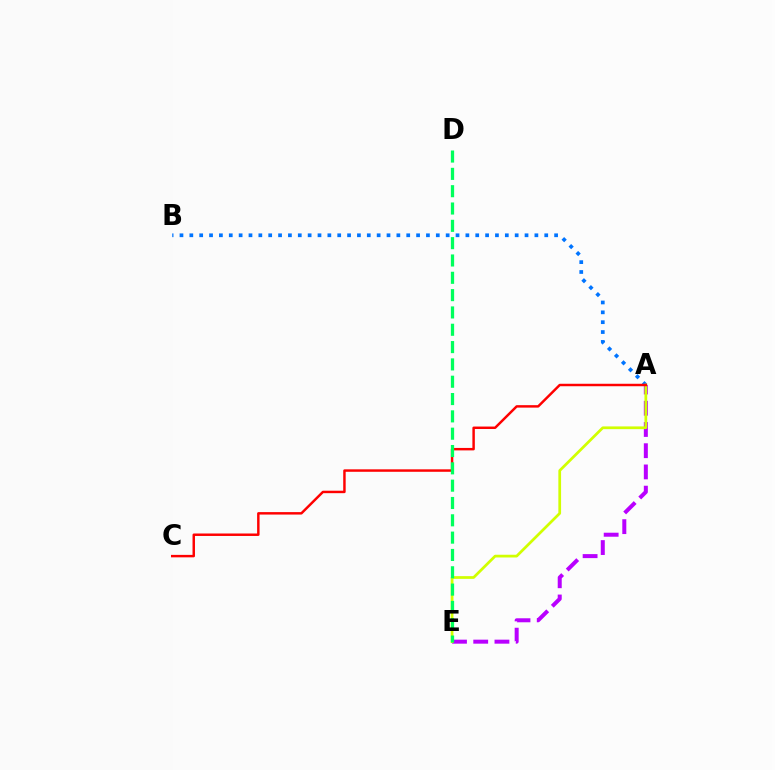{('A', 'E'): [{'color': '#b900ff', 'line_style': 'dashed', 'thickness': 2.88}, {'color': '#d1ff00', 'line_style': 'solid', 'thickness': 1.96}], ('A', 'B'): [{'color': '#0074ff', 'line_style': 'dotted', 'thickness': 2.68}], ('A', 'C'): [{'color': '#ff0000', 'line_style': 'solid', 'thickness': 1.77}], ('D', 'E'): [{'color': '#00ff5c', 'line_style': 'dashed', 'thickness': 2.35}]}